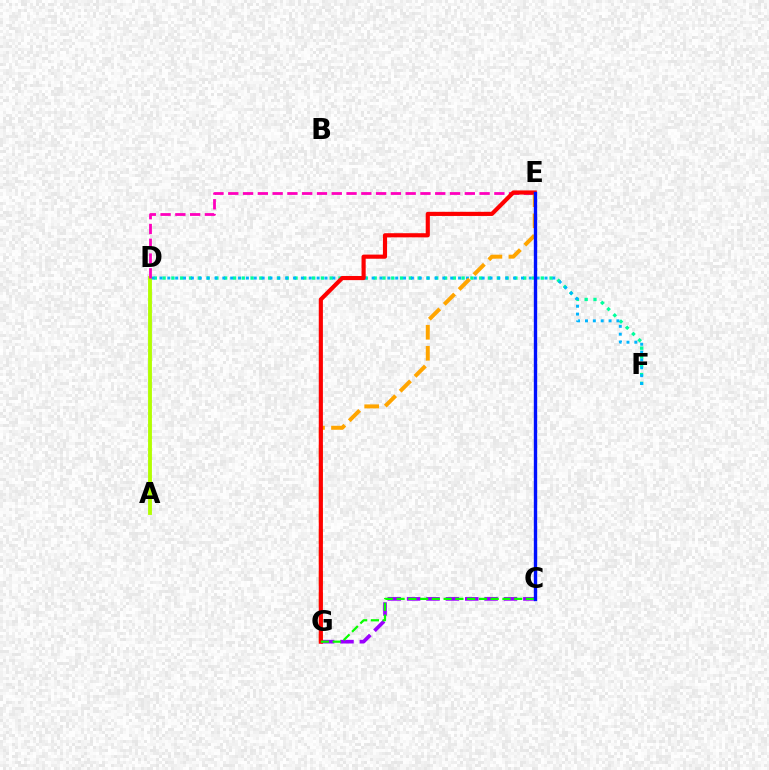{('D', 'F'): [{'color': '#00ff9d', 'line_style': 'dotted', 'thickness': 2.39}, {'color': '#00b5ff', 'line_style': 'dotted', 'thickness': 2.14}], ('A', 'D'): [{'color': '#b3ff00', 'line_style': 'solid', 'thickness': 2.77}], ('D', 'E'): [{'color': '#ff00bd', 'line_style': 'dashed', 'thickness': 2.01}], ('C', 'G'): [{'color': '#9b00ff', 'line_style': 'dashed', 'thickness': 2.63}, {'color': '#08ff00', 'line_style': 'dashed', 'thickness': 1.6}], ('E', 'G'): [{'color': '#ffa500', 'line_style': 'dashed', 'thickness': 2.86}, {'color': '#ff0000', 'line_style': 'solid', 'thickness': 2.98}], ('C', 'E'): [{'color': '#0010ff', 'line_style': 'solid', 'thickness': 2.42}]}